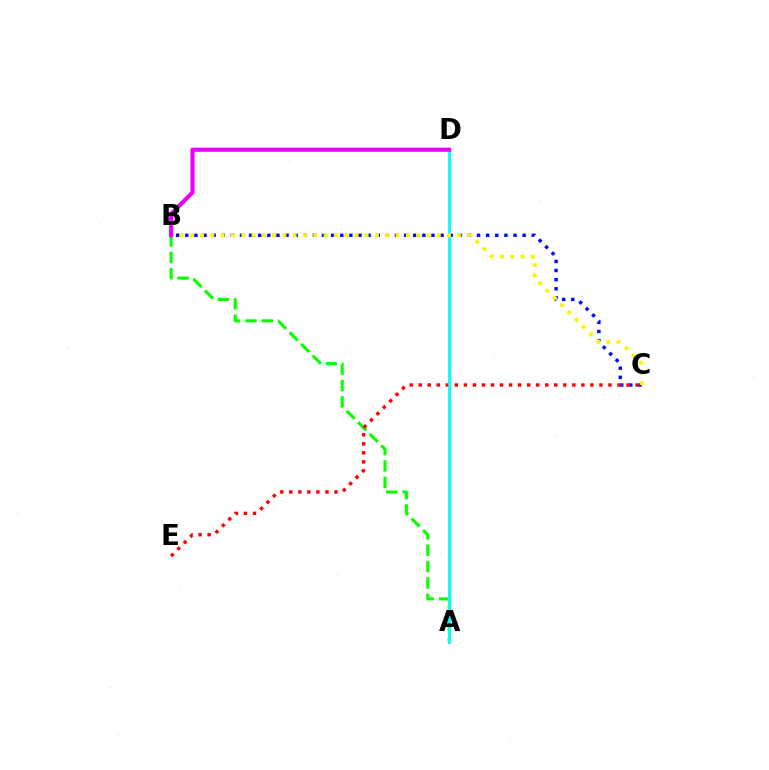{('B', 'C'): [{'color': '#0010ff', 'line_style': 'dotted', 'thickness': 2.48}, {'color': '#fcf500', 'line_style': 'dotted', 'thickness': 2.8}], ('A', 'B'): [{'color': '#08ff00', 'line_style': 'dashed', 'thickness': 2.22}], ('C', 'E'): [{'color': '#ff0000', 'line_style': 'dotted', 'thickness': 2.45}], ('A', 'D'): [{'color': '#00fff6', 'line_style': 'solid', 'thickness': 2.04}], ('B', 'D'): [{'color': '#ee00ff', 'line_style': 'solid', 'thickness': 2.97}]}